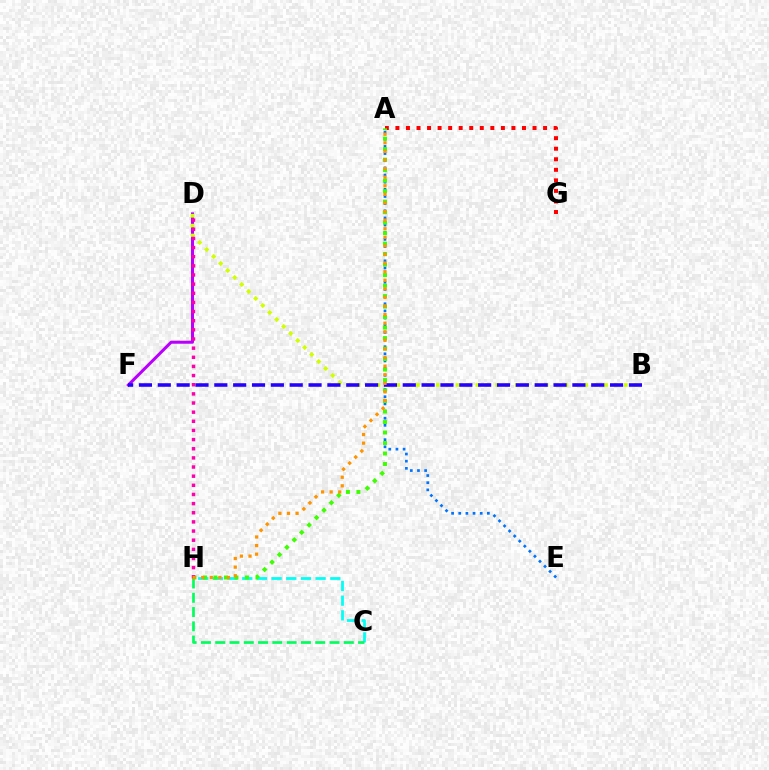{('A', 'E'): [{'color': '#0074ff', 'line_style': 'dotted', 'thickness': 1.94}], ('C', 'H'): [{'color': '#00fff6', 'line_style': 'dashed', 'thickness': 1.99}, {'color': '#00ff5c', 'line_style': 'dashed', 'thickness': 1.94}], ('A', 'G'): [{'color': '#ff0000', 'line_style': 'dotted', 'thickness': 2.87}], ('D', 'F'): [{'color': '#b900ff', 'line_style': 'solid', 'thickness': 2.18}], ('A', 'H'): [{'color': '#3dff00', 'line_style': 'dotted', 'thickness': 2.85}, {'color': '#ff9400', 'line_style': 'dotted', 'thickness': 2.33}], ('B', 'D'): [{'color': '#d1ff00', 'line_style': 'dotted', 'thickness': 2.69}], ('D', 'H'): [{'color': '#ff00ac', 'line_style': 'dotted', 'thickness': 2.48}], ('B', 'F'): [{'color': '#2500ff', 'line_style': 'dashed', 'thickness': 2.56}]}